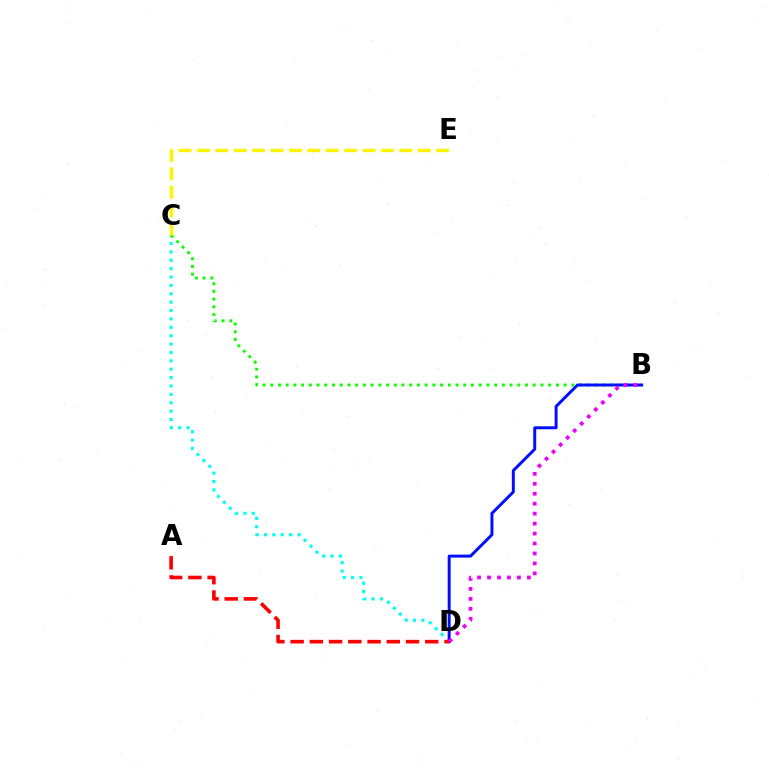{('C', 'D'): [{'color': '#00fff6', 'line_style': 'dotted', 'thickness': 2.28}], ('B', 'C'): [{'color': '#08ff00', 'line_style': 'dotted', 'thickness': 2.1}], ('C', 'E'): [{'color': '#fcf500', 'line_style': 'dashed', 'thickness': 2.5}], ('B', 'D'): [{'color': '#0010ff', 'line_style': 'solid', 'thickness': 2.14}, {'color': '#ee00ff', 'line_style': 'dotted', 'thickness': 2.71}], ('A', 'D'): [{'color': '#ff0000', 'line_style': 'dashed', 'thickness': 2.61}]}